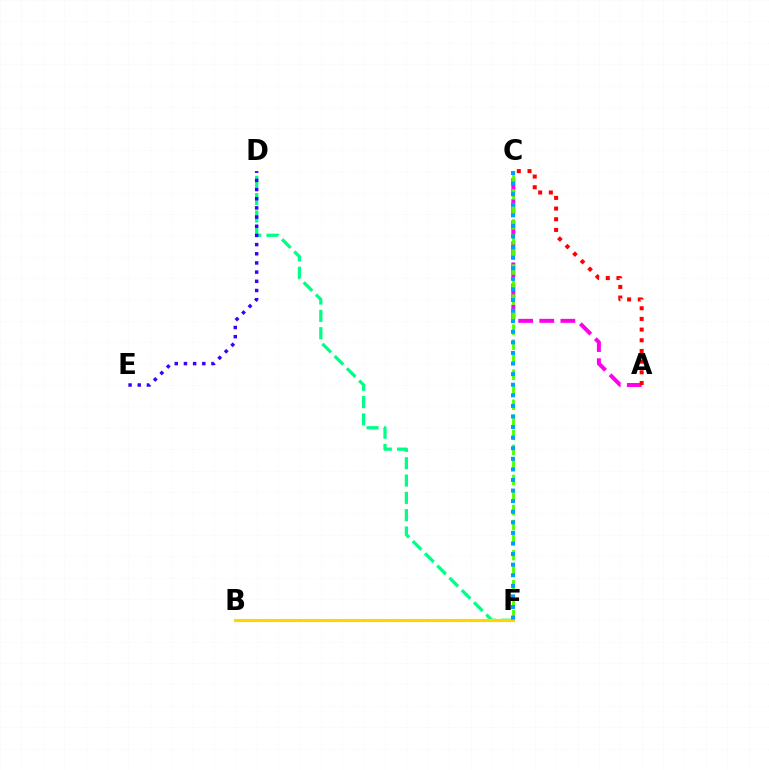{('D', 'F'): [{'color': '#00ff86', 'line_style': 'dashed', 'thickness': 2.35}], ('A', 'C'): [{'color': '#ff00ed', 'line_style': 'dashed', 'thickness': 2.87}, {'color': '#ff0000', 'line_style': 'dotted', 'thickness': 2.9}], ('C', 'F'): [{'color': '#4fff00', 'line_style': 'dashed', 'thickness': 2.04}, {'color': '#009eff', 'line_style': 'dotted', 'thickness': 2.88}], ('B', 'F'): [{'color': '#ffd500', 'line_style': 'solid', 'thickness': 2.26}], ('D', 'E'): [{'color': '#3700ff', 'line_style': 'dotted', 'thickness': 2.49}]}